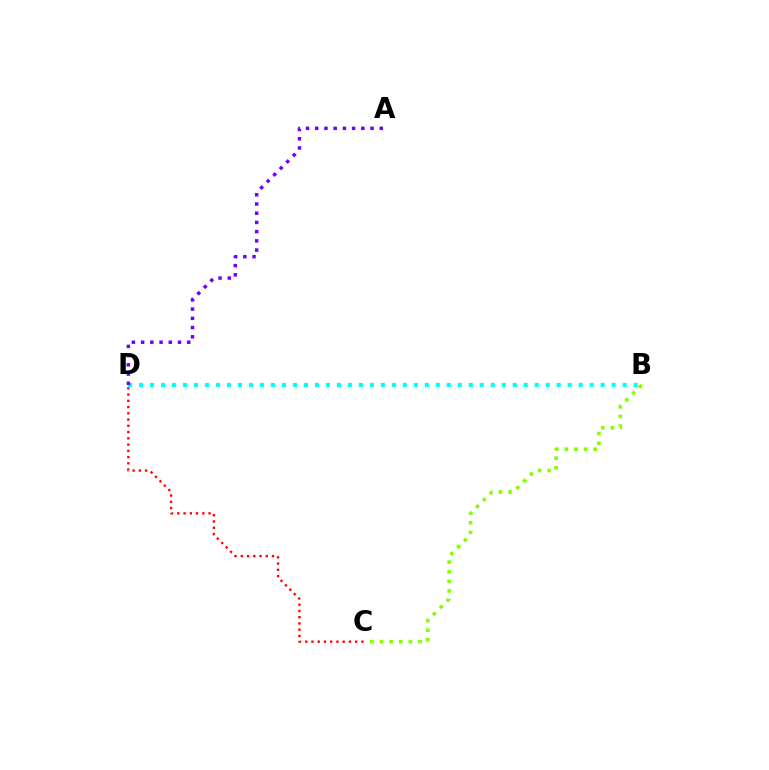{('C', 'D'): [{'color': '#ff0000', 'line_style': 'dotted', 'thickness': 1.7}], ('B', 'D'): [{'color': '#00fff6', 'line_style': 'dotted', 'thickness': 2.99}], ('A', 'D'): [{'color': '#7200ff', 'line_style': 'dotted', 'thickness': 2.51}], ('B', 'C'): [{'color': '#84ff00', 'line_style': 'dotted', 'thickness': 2.62}]}